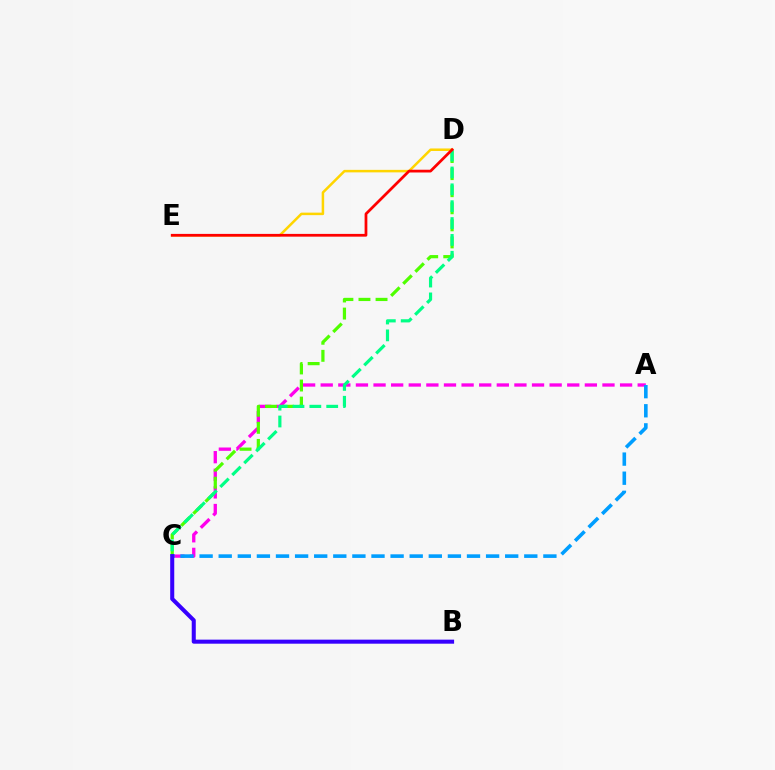{('A', 'C'): [{'color': '#ff00ed', 'line_style': 'dashed', 'thickness': 2.39}, {'color': '#009eff', 'line_style': 'dashed', 'thickness': 2.59}], ('C', 'D'): [{'color': '#4fff00', 'line_style': 'dashed', 'thickness': 2.32}, {'color': '#00ff86', 'line_style': 'dashed', 'thickness': 2.29}], ('D', 'E'): [{'color': '#ffd500', 'line_style': 'solid', 'thickness': 1.81}, {'color': '#ff0000', 'line_style': 'solid', 'thickness': 1.98}], ('B', 'C'): [{'color': '#3700ff', 'line_style': 'solid', 'thickness': 2.91}]}